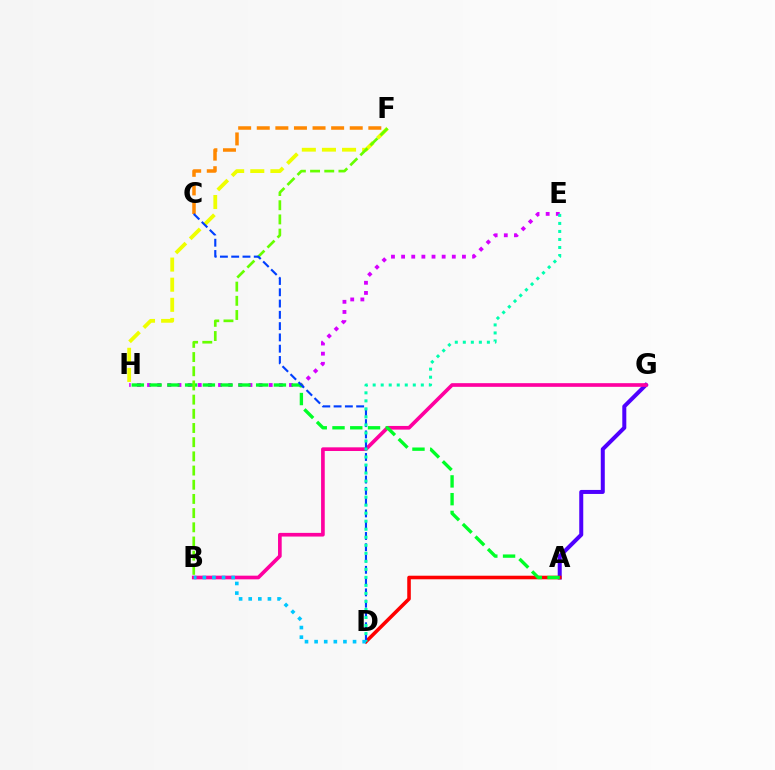{('F', 'H'): [{'color': '#eeff00', 'line_style': 'dashed', 'thickness': 2.73}], ('E', 'H'): [{'color': '#d600ff', 'line_style': 'dotted', 'thickness': 2.75}], ('A', 'G'): [{'color': '#4f00ff', 'line_style': 'solid', 'thickness': 2.89}], ('A', 'D'): [{'color': '#ff0000', 'line_style': 'solid', 'thickness': 2.57}], ('C', 'F'): [{'color': '#ff8800', 'line_style': 'dashed', 'thickness': 2.53}], ('B', 'G'): [{'color': '#ff00a0', 'line_style': 'solid', 'thickness': 2.64}], ('A', 'H'): [{'color': '#00ff27', 'line_style': 'dashed', 'thickness': 2.41}], ('B', 'F'): [{'color': '#66ff00', 'line_style': 'dashed', 'thickness': 1.93}], ('C', 'D'): [{'color': '#003fff', 'line_style': 'dashed', 'thickness': 1.53}], ('D', 'E'): [{'color': '#00ffaf', 'line_style': 'dotted', 'thickness': 2.18}], ('B', 'D'): [{'color': '#00c7ff', 'line_style': 'dotted', 'thickness': 2.61}]}